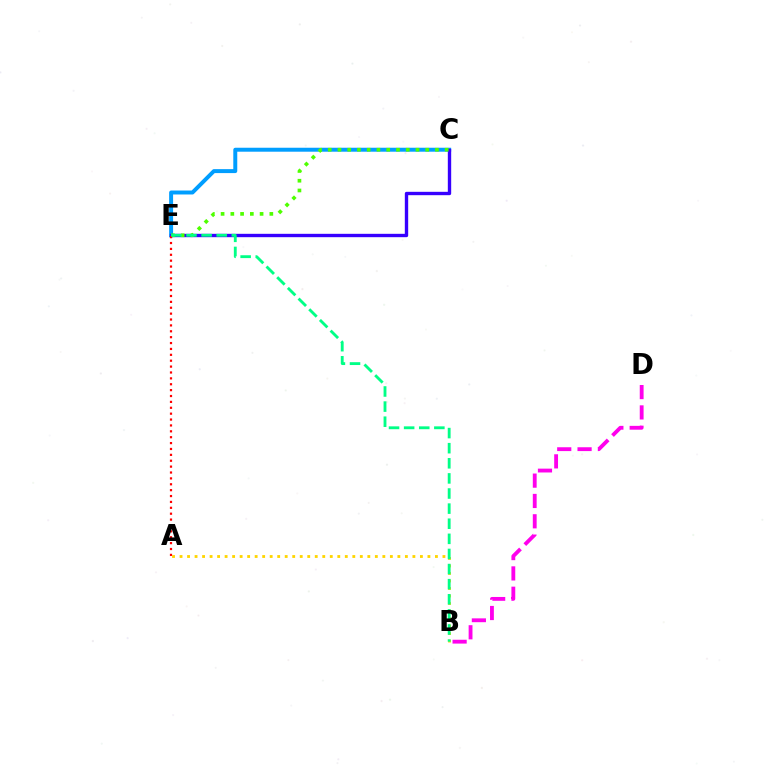{('C', 'E'): [{'color': '#009eff', 'line_style': 'solid', 'thickness': 2.85}, {'color': '#3700ff', 'line_style': 'solid', 'thickness': 2.42}, {'color': '#4fff00', 'line_style': 'dotted', 'thickness': 2.65}], ('B', 'D'): [{'color': '#ff00ed', 'line_style': 'dashed', 'thickness': 2.76}], ('A', 'E'): [{'color': '#ff0000', 'line_style': 'dotted', 'thickness': 1.6}], ('A', 'B'): [{'color': '#ffd500', 'line_style': 'dotted', 'thickness': 2.04}], ('B', 'E'): [{'color': '#00ff86', 'line_style': 'dashed', 'thickness': 2.05}]}